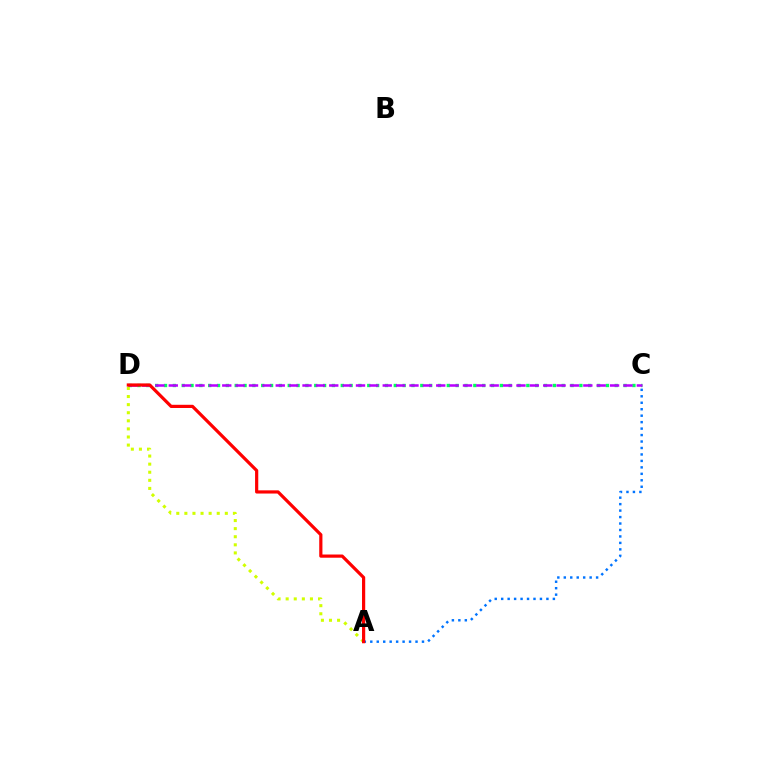{('C', 'D'): [{'color': '#00ff5c', 'line_style': 'dotted', 'thickness': 2.4}, {'color': '#b900ff', 'line_style': 'dashed', 'thickness': 1.82}], ('A', 'C'): [{'color': '#0074ff', 'line_style': 'dotted', 'thickness': 1.76}], ('A', 'D'): [{'color': '#d1ff00', 'line_style': 'dotted', 'thickness': 2.2}, {'color': '#ff0000', 'line_style': 'solid', 'thickness': 2.3}]}